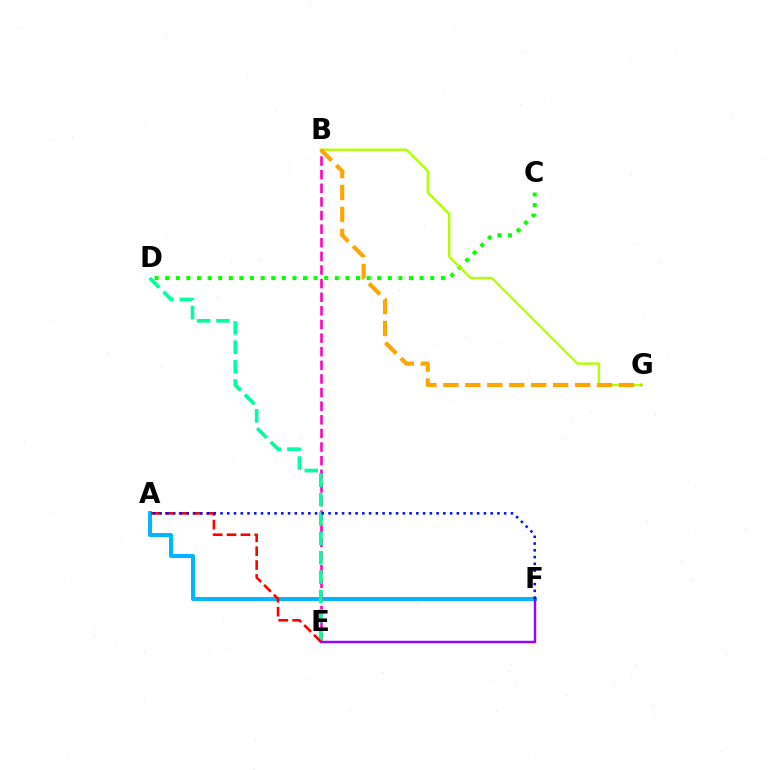{('A', 'F'): [{'color': '#00b5ff', 'line_style': 'solid', 'thickness': 2.84}, {'color': '#0010ff', 'line_style': 'dotted', 'thickness': 1.84}], ('B', 'E'): [{'color': '#ff00bd', 'line_style': 'dashed', 'thickness': 1.85}], ('D', 'E'): [{'color': '#00ff9d', 'line_style': 'dashed', 'thickness': 2.63}], ('C', 'D'): [{'color': '#08ff00', 'line_style': 'dotted', 'thickness': 2.88}], ('E', 'F'): [{'color': '#9b00ff', 'line_style': 'solid', 'thickness': 1.76}], ('A', 'E'): [{'color': '#ff0000', 'line_style': 'dashed', 'thickness': 1.88}], ('B', 'G'): [{'color': '#b3ff00', 'line_style': 'solid', 'thickness': 1.7}, {'color': '#ffa500', 'line_style': 'dashed', 'thickness': 2.98}]}